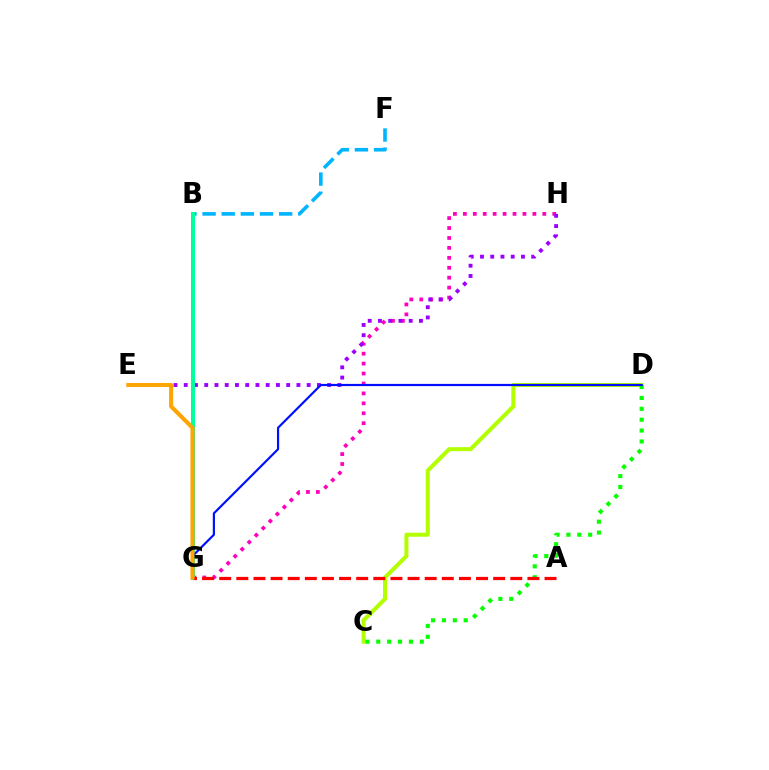{('G', 'H'): [{'color': '#ff00bd', 'line_style': 'dotted', 'thickness': 2.7}], ('E', 'H'): [{'color': '#9b00ff', 'line_style': 'dotted', 'thickness': 2.78}], ('B', 'F'): [{'color': '#00b5ff', 'line_style': 'dashed', 'thickness': 2.6}], ('B', 'G'): [{'color': '#00ff9d', 'line_style': 'solid', 'thickness': 2.91}], ('C', 'D'): [{'color': '#b3ff00', 'line_style': 'solid', 'thickness': 2.9}, {'color': '#08ff00', 'line_style': 'dotted', 'thickness': 2.96}], ('A', 'G'): [{'color': '#ff0000', 'line_style': 'dashed', 'thickness': 2.33}], ('D', 'G'): [{'color': '#0010ff', 'line_style': 'solid', 'thickness': 1.58}], ('E', 'G'): [{'color': '#ffa500', 'line_style': 'solid', 'thickness': 2.93}]}